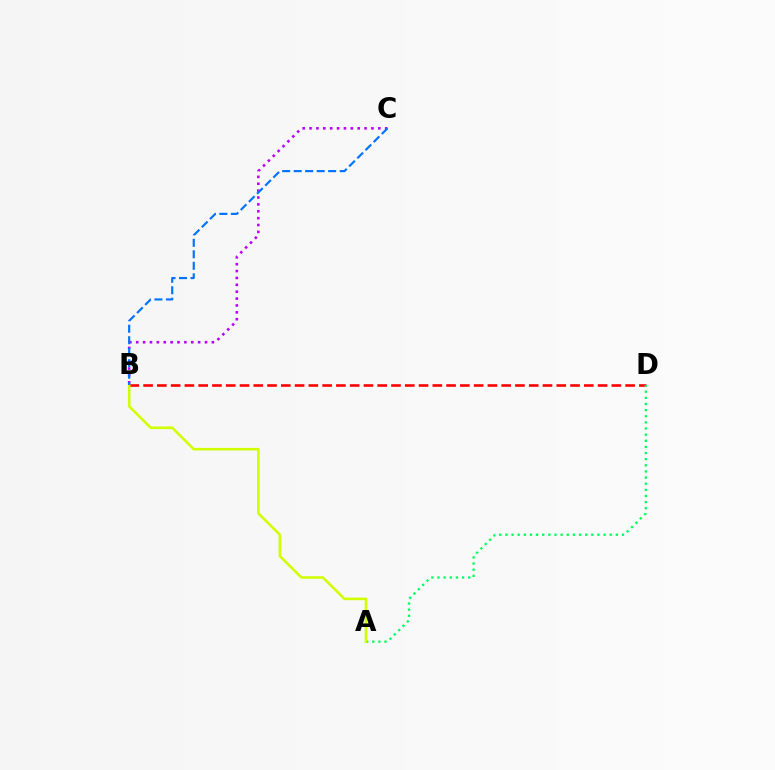{('B', 'D'): [{'color': '#ff0000', 'line_style': 'dashed', 'thickness': 1.87}], ('B', 'C'): [{'color': '#b900ff', 'line_style': 'dotted', 'thickness': 1.87}, {'color': '#0074ff', 'line_style': 'dashed', 'thickness': 1.56}], ('A', 'D'): [{'color': '#00ff5c', 'line_style': 'dotted', 'thickness': 1.67}], ('A', 'B'): [{'color': '#d1ff00', 'line_style': 'solid', 'thickness': 1.86}]}